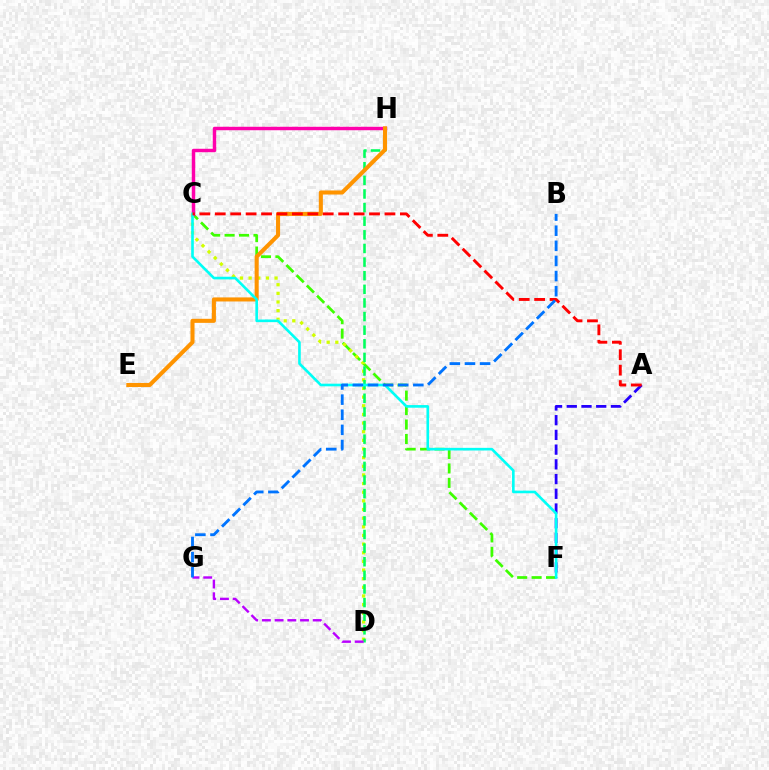{('C', 'F'): [{'color': '#3dff00', 'line_style': 'dashed', 'thickness': 1.96}, {'color': '#00fff6', 'line_style': 'solid', 'thickness': 1.89}], ('C', 'D'): [{'color': '#d1ff00', 'line_style': 'dotted', 'thickness': 2.35}], ('C', 'H'): [{'color': '#ff00ac', 'line_style': 'solid', 'thickness': 2.49}], ('D', 'H'): [{'color': '#00ff5c', 'line_style': 'dashed', 'thickness': 1.85}], ('A', 'F'): [{'color': '#2500ff', 'line_style': 'dashed', 'thickness': 2.0}], ('E', 'H'): [{'color': '#ff9400', 'line_style': 'solid', 'thickness': 2.92}], ('A', 'C'): [{'color': '#ff0000', 'line_style': 'dashed', 'thickness': 2.1}], ('D', 'G'): [{'color': '#b900ff', 'line_style': 'dashed', 'thickness': 1.73}], ('B', 'G'): [{'color': '#0074ff', 'line_style': 'dashed', 'thickness': 2.05}]}